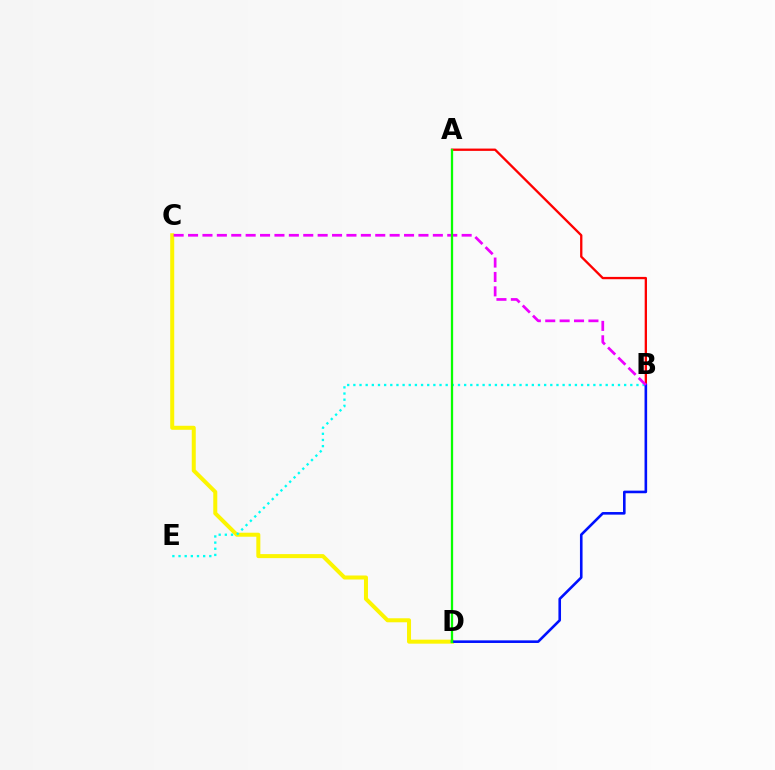{('C', 'D'): [{'color': '#fcf500', 'line_style': 'solid', 'thickness': 2.89}], ('A', 'B'): [{'color': '#ff0000', 'line_style': 'solid', 'thickness': 1.67}], ('B', 'E'): [{'color': '#00fff6', 'line_style': 'dotted', 'thickness': 1.67}], ('B', 'D'): [{'color': '#0010ff', 'line_style': 'solid', 'thickness': 1.87}], ('B', 'C'): [{'color': '#ee00ff', 'line_style': 'dashed', 'thickness': 1.96}], ('A', 'D'): [{'color': '#08ff00', 'line_style': 'solid', 'thickness': 1.64}]}